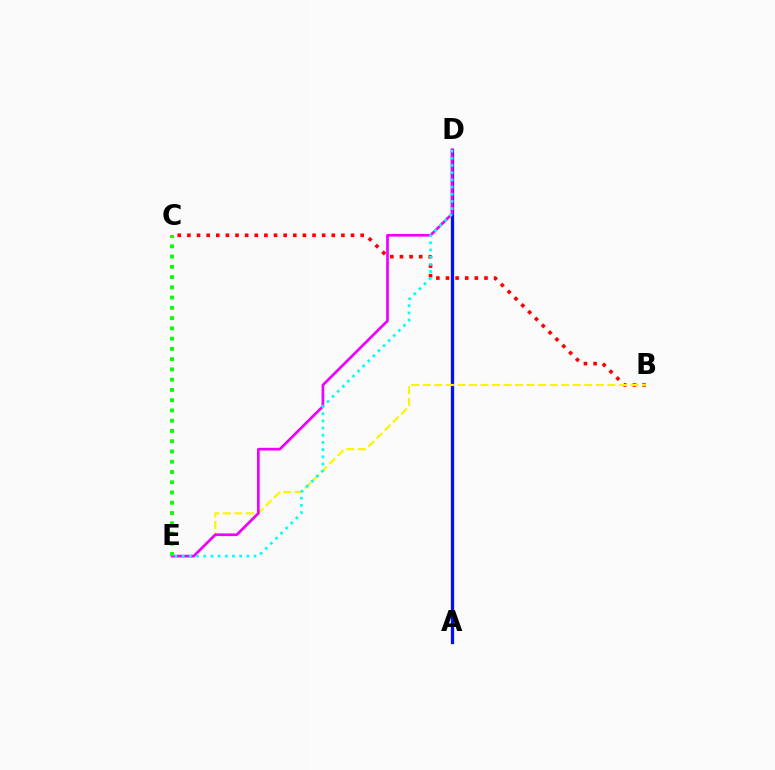{('A', 'D'): [{'color': '#0010ff', 'line_style': 'solid', 'thickness': 2.36}], ('B', 'C'): [{'color': '#ff0000', 'line_style': 'dotted', 'thickness': 2.62}], ('B', 'E'): [{'color': '#fcf500', 'line_style': 'dashed', 'thickness': 1.57}], ('D', 'E'): [{'color': '#ee00ff', 'line_style': 'solid', 'thickness': 1.94}, {'color': '#00fff6', 'line_style': 'dotted', 'thickness': 1.95}], ('C', 'E'): [{'color': '#08ff00', 'line_style': 'dotted', 'thickness': 2.79}]}